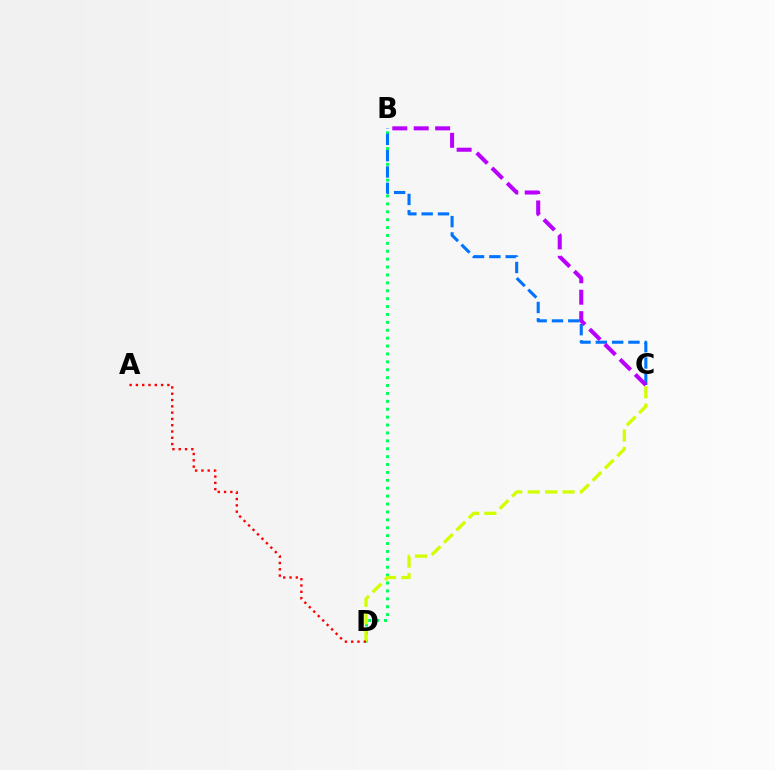{('B', 'D'): [{'color': '#00ff5c', 'line_style': 'dotted', 'thickness': 2.15}], ('C', 'D'): [{'color': '#d1ff00', 'line_style': 'dashed', 'thickness': 2.36}], ('B', 'C'): [{'color': '#0074ff', 'line_style': 'dashed', 'thickness': 2.22}, {'color': '#b900ff', 'line_style': 'dashed', 'thickness': 2.91}], ('A', 'D'): [{'color': '#ff0000', 'line_style': 'dotted', 'thickness': 1.71}]}